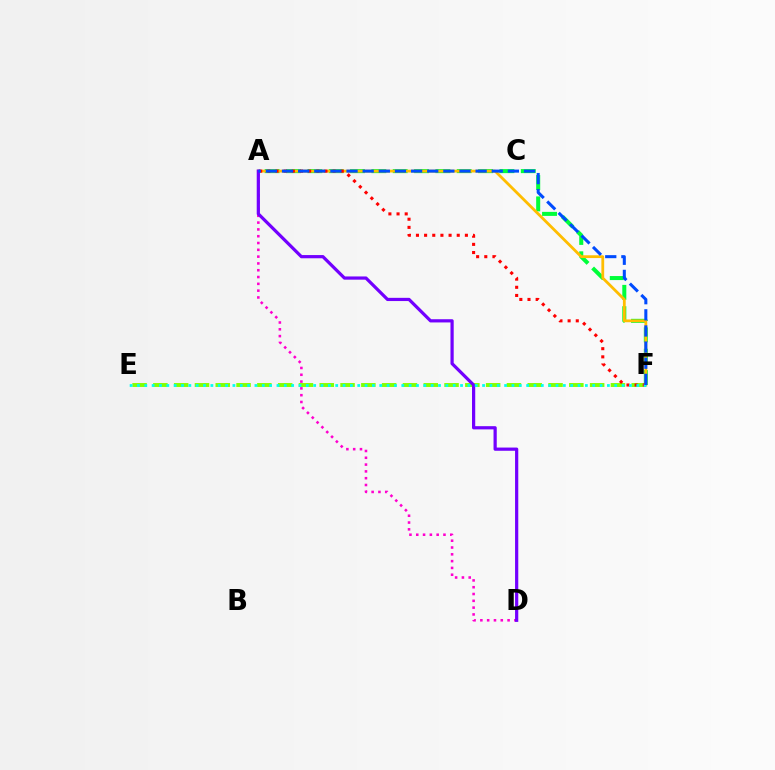{('A', 'F'): [{'color': '#00ff39', 'line_style': 'dashed', 'thickness': 2.9}, {'color': '#ffbd00', 'line_style': 'solid', 'thickness': 2.01}, {'color': '#ff0000', 'line_style': 'dotted', 'thickness': 2.22}, {'color': '#004bff', 'line_style': 'dashed', 'thickness': 2.19}], ('A', 'D'): [{'color': '#ff00cf', 'line_style': 'dotted', 'thickness': 1.85}, {'color': '#7200ff', 'line_style': 'solid', 'thickness': 2.31}], ('E', 'F'): [{'color': '#84ff00', 'line_style': 'dashed', 'thickness': 2.83}, {'color': '#00fff6', 'line_style': 'dotted', 'thickness': 2.0}]}